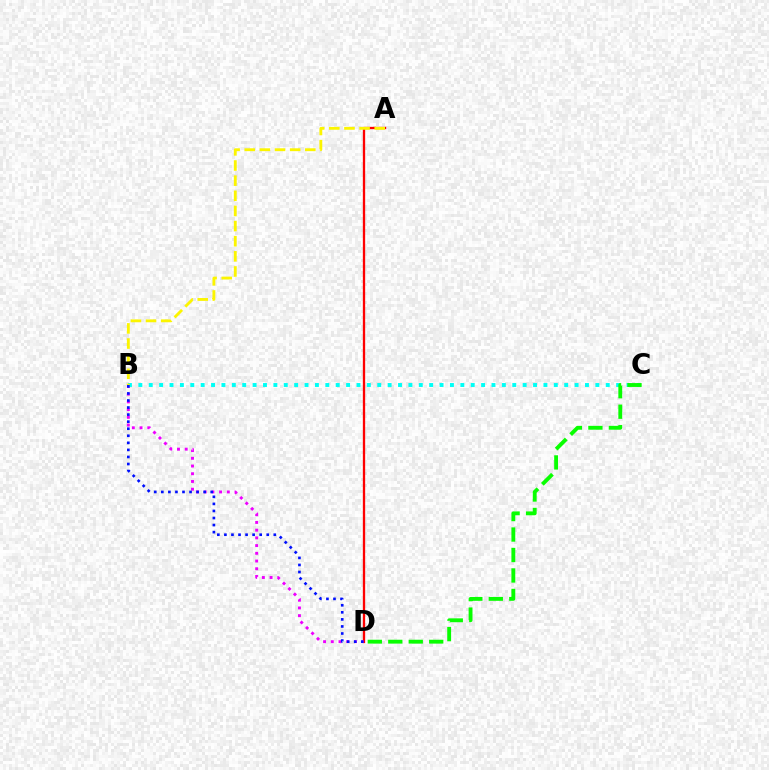{('A', 'D'): [{'color': '#ff0000', 'line_style': 'solid', 'thickness': 1.67}], ('B', 'D'): [{'color': '#ee00ff', 'line_style': 'dotted', 'thickness': 2.1}, {'color': '#0010ff', 'line_style': 'dotted', 'thickness': 1.92}], ('B', 'C'): [{'color': '#00fff6', 'line_style': 'dotted', 'thickness': 2.82}], ('C', 'D'): [{'color': '#08ff00', 'line_style': 'dashed', 'thickness': 2.78}], ('A', 'B'): [{'color': '#fcf500', 'line_style': 'dashed', 'thickness': 2.06}]}